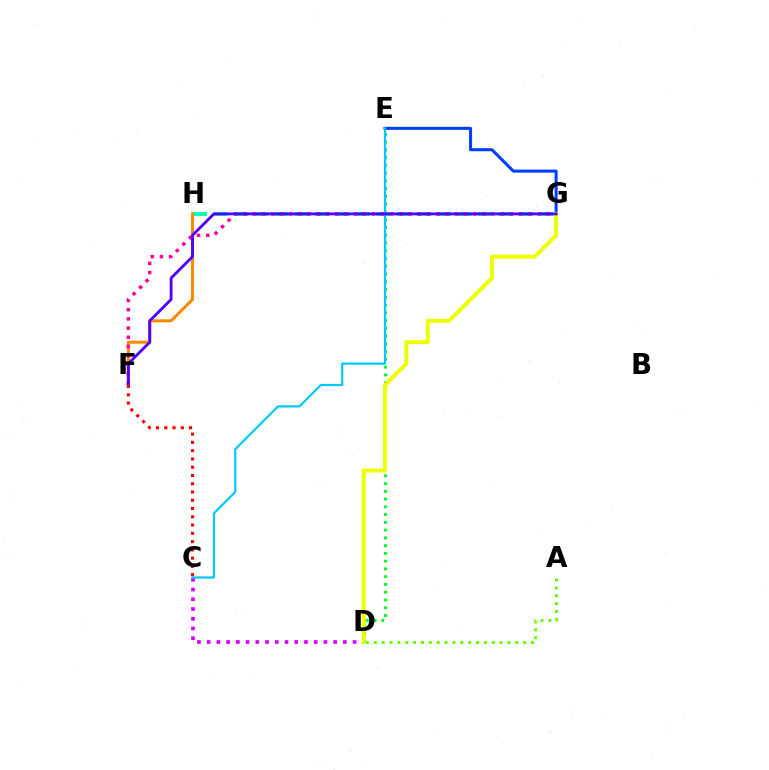{('C', 'D'): [{'color': '#d600ff', 'line_style': 'dotted', 'thickness': 2.64}], ('E', 'G'): [{'color': '#003fff', 'line_style': 'solid', 'thickness': 2.18}], ('D', 'E'): [{'color': '#00ff27', 'line_style': 'dotted', 'thickness': 2.11}], ('G', 'H'): [{'color': '#00ffaf', 'line_style': 'dashed', 'thickness': 2.76}], ('D', 'G'): [{'color': '#eeff00', 'line_style': 'solid', 'thickness': 2.84}], ('F', 'H'): [{'color': '#ff8800', 'line_style': 'solid', 'thickness': 2.17}], ('F', 'G'): [{'color': '#ff00a0', 'line_style': 'dotted', 'thickness': 2.5}, {'color': '#4f00ff', 'line_style': 'solid', 'thickness': 2.05}], ('A', 'D'): [{'color': '#66ff00', 'line_style': 'dotted', 'thickness': 2.14}], ('C', 'E'): [{'color': '#00c7ff', 'line_style': 'solid', 'thickness': 1.58}], ('C', 'F'): [{'color': '#ff0000', 'line_style': 'dotted', 'thickness': 2.25}]}